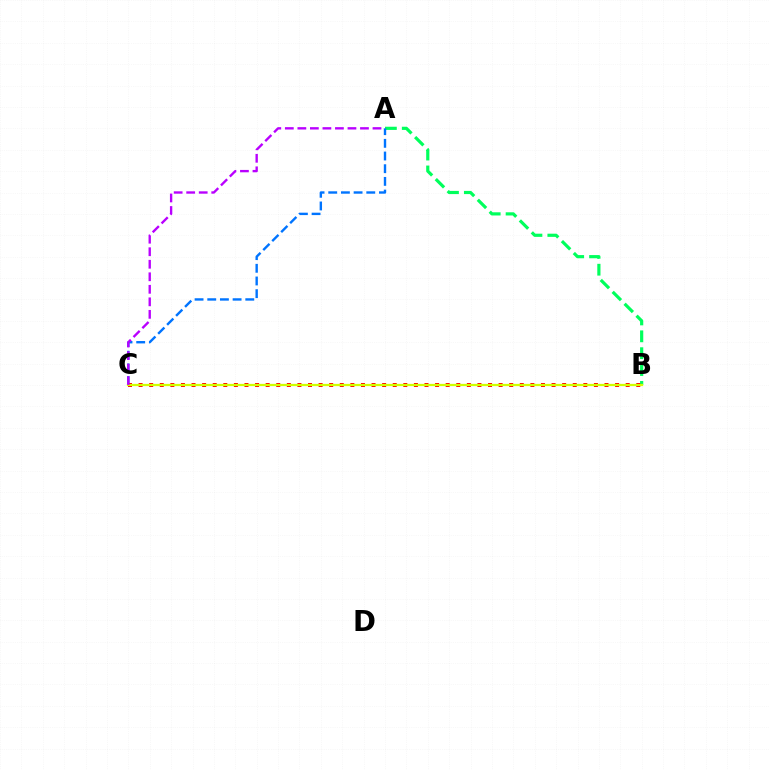{('A', 'B'): [{'color': '#00ff5c', 'line_style': 'dashed', 'thickness': 2.29}], ('A', 'C'): [{'color': '#0074ff', 'line_style': 'dashed', 'thickness': 1.72}, {'color': '#b900ff', 'line_style': 'dashed', 'thickness': 1.7}], ('B', 'C'): [{'color': '#ff0000', 'line_style': 'dotted', 'thickness': 2.88}, {'color': '#d1ff00', 'line_style': 'solid', 'thickness': 1.63}]}